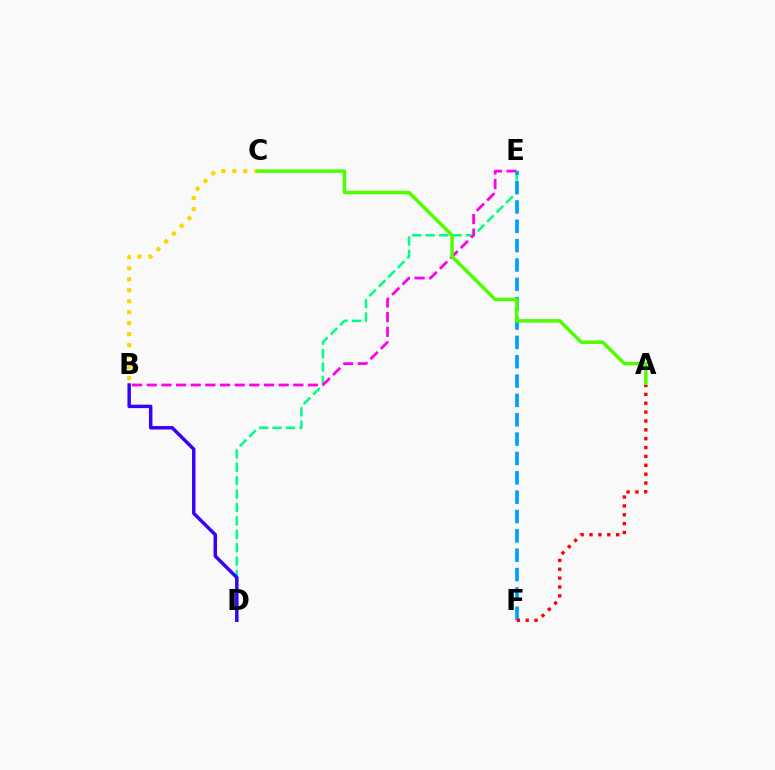{('D', 'E'): [{'color': '#00ff86', 'line_style': 'dashed', 'thickness': 1.82}], ('B', 'E'): [{'color': '#ff00ed', 'line_style': 'dashed', 'thickness': 1.99}], ('B', 'C'): [{'color': '#ffd500', 'line_style': 'dotted', 'thickness': 2.98}], ('E', 'F'): [{'color': '#009eff', 'line_style': 'dashed', 'thickness': 2.63}], ('A', 'C'): [{'color': '#4fff00', 'line_style': 'solid', 'thickness': 2.52}], ('A', 'F'): [{'color': '#ff0000', 'line_style': 'dotted', 'thickness': 2.41}], ('B', 'D'): [{'color': '#3700ff', 'line_style': 'solid', 'thickness': 2.49}]}